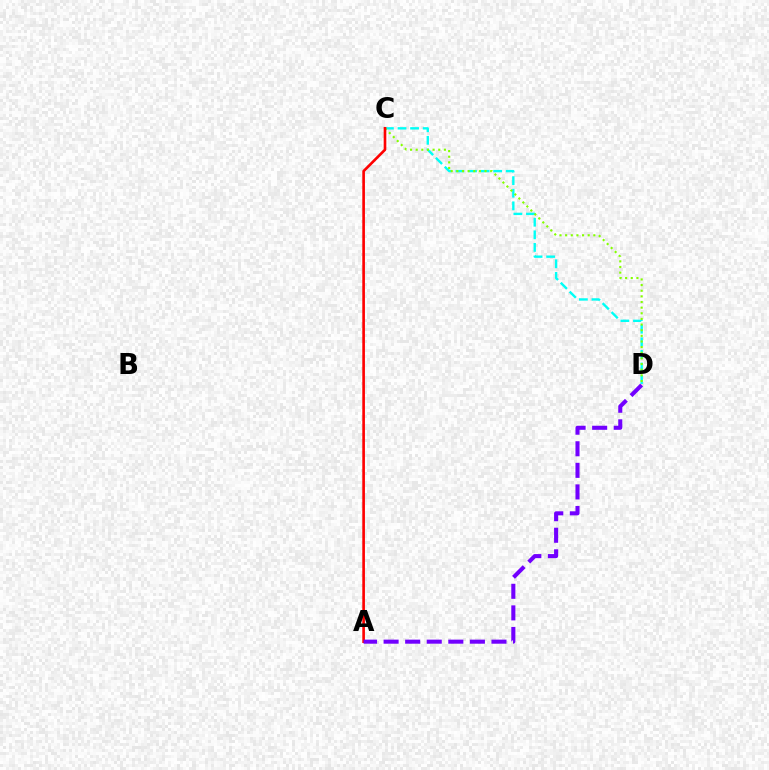{('C', 'D'): [{'color': '#00fff6', 'line_style': 'dashed', 'thickness': 1.71}, {'color': '#84ff00', 'line_style': 'dotted', 'thickness': 1.53}], ('A', 'C'): [{'color': '#ff0000', 'line_style': 'solid', 'thickness': 1.9}], ('A', 'D'): [{'color': '#7200ff', 'line_style': 'dashed', 'thickness': 2.93}]}